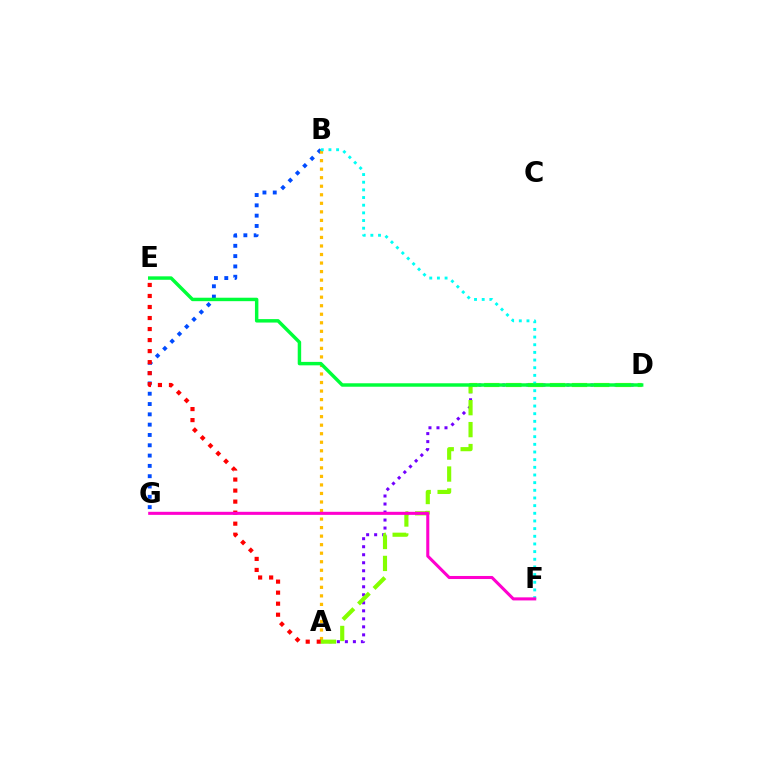{('B', 'G'): [{'color': '#004bff', 'line_style': 'dotted', 'thickness': 2.8}], ('A', 'B'): [{'color': '#ffbd00', 'line_style': 'dotted', 'thickness': 2.32}], ('A', 'D'): [{'color': '#7200ff', 'line_style': 'dotted', 'thickness': 2.18}, {'color': '#84ff00', 'line_style': 'dashed', 'thickness': 2.98}], ('A', 'E'): [{'color': '#ff0000', 'line_style': 'dotted', 'thickness': 3.0}], ('B', 'F'): [{'color': '#00fff6', 'line_style': 'dotted', 'thickness': 2.08}], ('D', 'E'): [{'color': '#00ff39', 'line_style': 'solid', 'thickness': 2.48}], ('F', 'G'): [{'color': '#ff00cf', 'line_style': 'solid', 'thickness': 2.21}]}